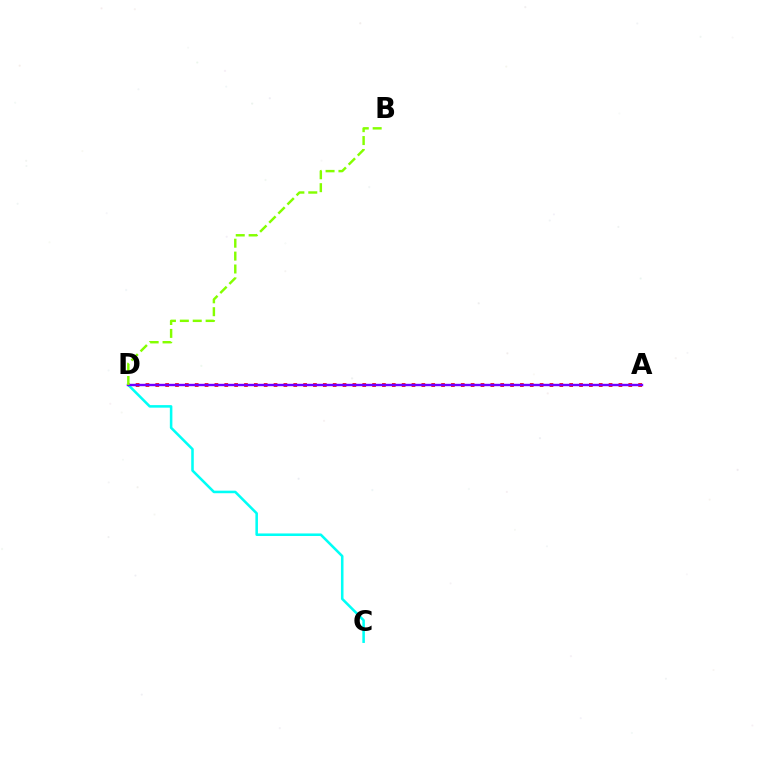{('A', 'D'): [{'color': '#ff0000', 'line_style': 'dotted', 'thickness': 2.68}, {'color': '#7200ff', 'line_style': 'solid', 'thickness': 1.73}], ('C', 'D'): [{'color': '#00fff6', 'line_style': 'solid', 'thickness': 1.84}], ('B', 'D'): [{'color': '#84ff00', 'line_style': 'dashed', 'thickness': 1.75}]}